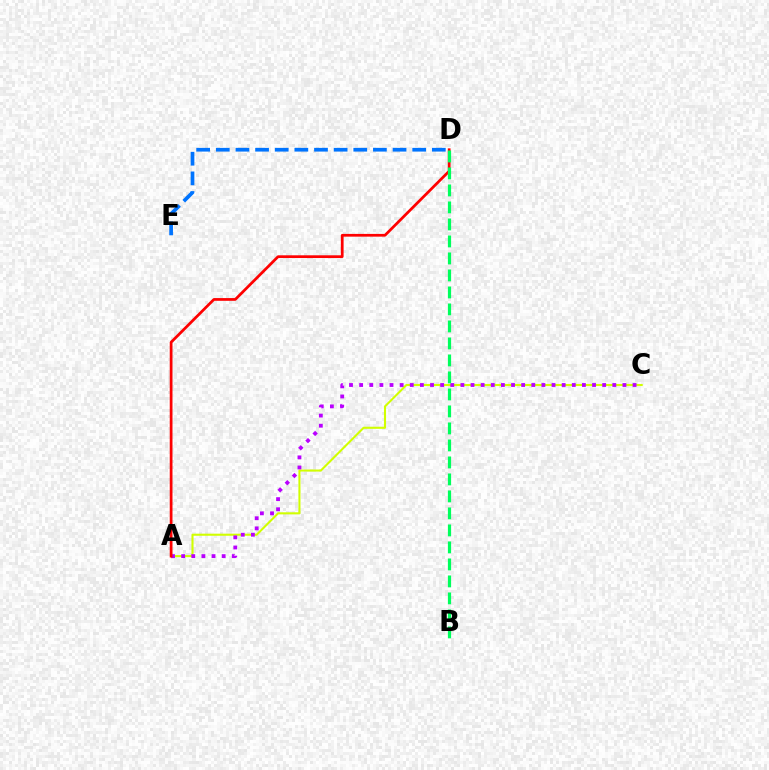{('A', 'C'): [{'color': '#d1ff00', 'line_style': 'solid', 'thickness': 1.51}, {'color': '#b900ff', 'line_style': 'dotted', 'thickness': 2.75}], ('D', 'E'): [{'color': '#0074ff', 'line_style': 'dashed', 'thickness': 2.67}], ('A', 'D'): [{'color': '#ff0000', 'line_style': 'solid', 'thickness': 1.97}], ('B', 'D'): [{'color': '#00ff5c', 'line_style': 'dashed', 'thickness': 2.31}]}